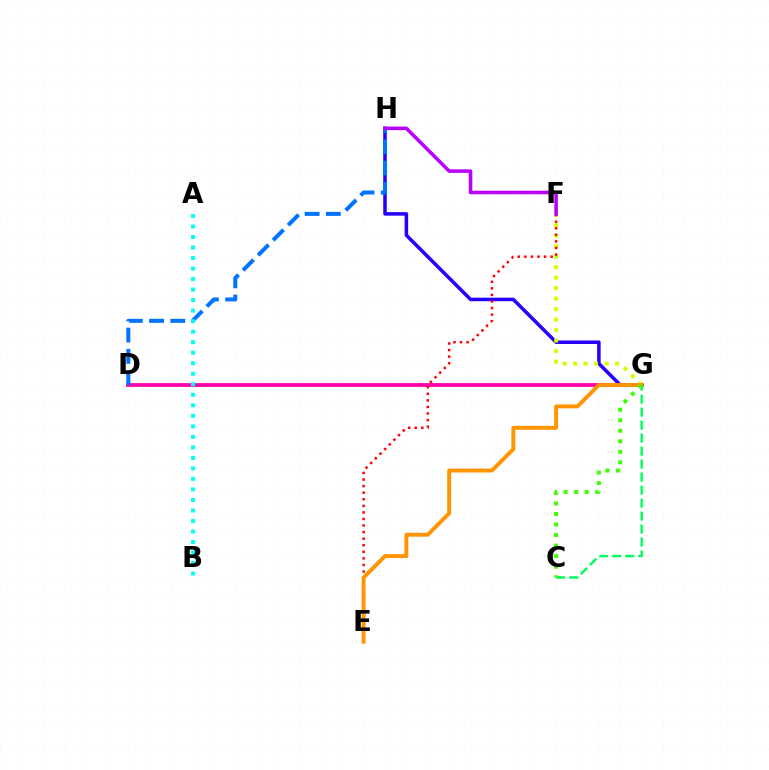{('D', 'G'): [{'color': '#ff00ac', 'line_style': 'solid', 'thickness': 2.73}], ('G', 'H'): [{'color': '#2500ff', 'line_style': 'solid', 'thickness': 2.54}], ('D', 'H'): [{'color': '#0074ff', 'line_style': 'dashed', 'thickness': 2.89}], ('F', 'G'): [{'color': '#d1ff00', 'line_style': 'dotted', 'thickness': 2.85}], ('E', 'F'): [{'color': '#ff0000', 'line_style': 'dotted', 'thickness': 1.79}], ('C', 'G'): [{'color': '#00ff5c', 'line_style': 'dashed', 'thickness': 1.76}, {'color': '#3dff00', 'line_style': 'dotted', 'thickness': 2.86}], ('A', 'B'): [{'color': '#00fff6', 'line_style': 'dotted', 'thickness': 2.86}], ('E', 'G'): [{'color': '#ff9400', 'line_style': 'solid', 'thickness': 2.81}], ('F', 'H'): [{'color': '#b900ff', 'line_style': 'solid', 'thickness': 2.56}]}